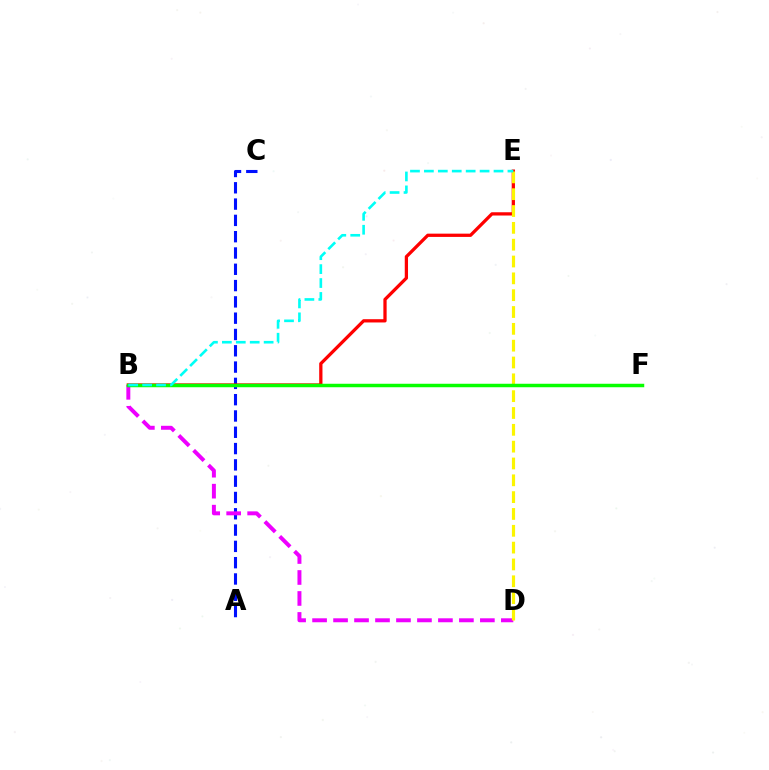{('A', 'C'): [{'color': '#0010ff', 'line_style': 'dashed', 'thickness': 2.21}], ('B', 'E'): [{'color': '#ff0000', 'line_style': 'solid', 'thickness': 2.35}, {'color': '#00fff6', 'line_style': 'dashed', 'thickness': 1.89}], ('B', 'D'): [{'color': '#ee00ff', 'line_style': 'dashed', 'thickness': 2.85}], ('D', 'E'): [{'color': '#fcf500', 'line_style': 'dashed', 'thickness': 2.29}], ('B', 'F'): [{'color': '#08ff00', 'line_style': 'solid', 'thickness': 2.51}]}